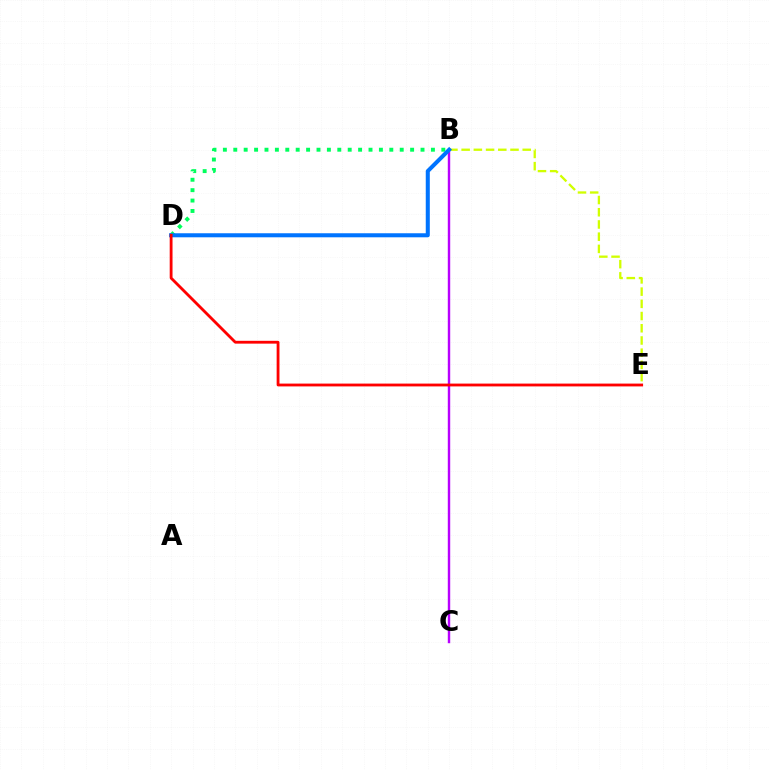{('B', 'D'): [{'color': '#00ff5c', 'line_style': 'dotted', 'thickness': 2.83}, {'color': '#0074ff', 'line_style': 'solid', 'thickness': 2.91}], ('B', 'E'): [{'color': '#d1ff00', 'line_style': 'dashed', 'thickness': 1.66}], ('B', 'C'): [{'color': '#b900ff', 'line_style': 'solid', 'thickness': 1.74}], ('D', 'E'): [{'color': '#ff0000', 'line_style': 'solid', 'thickness': 2.03}]}